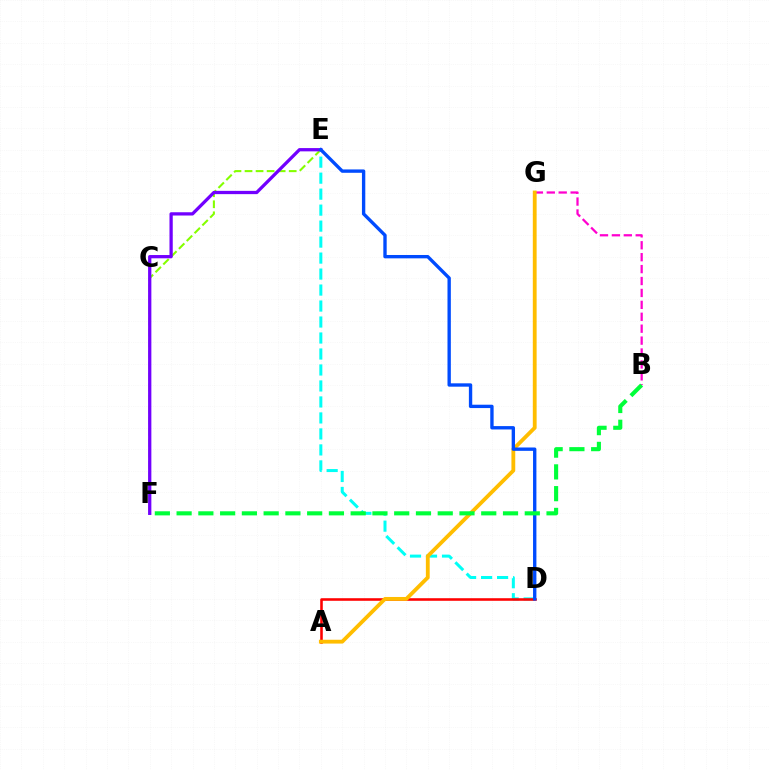{('E', 'F'): [{'color': '#84ff00', 'line_style': 'dashed', 'thickness': 1.5}, {'color': '#7200ff', 'line_style': 'solid', 'thickness': 2.36}], ('D', 'E'): [{'color': '#00fff6', 'line_style': 'dashed', 'thickness': 2.17}, {'color': '#004bff', 'line_style': 'solid', 'thickness': 2.42}], ('B', 'G'): [{'color': '#ff00cf', 'line_style': 'dashed', 'thickness': 1.62}], ('A', 'D'): [{'color': '#ff0000', 'line_style': 'solid', 'thickness': 1.85}], ('A', 'G'): [{'color': '#ffbd00', 'line_style': 'solid', 'thickness': 2.75}], ('B', 'F'): [{'color': '#00ff39', 'line_style': 'dashed', 'thickness': 2.96}]}